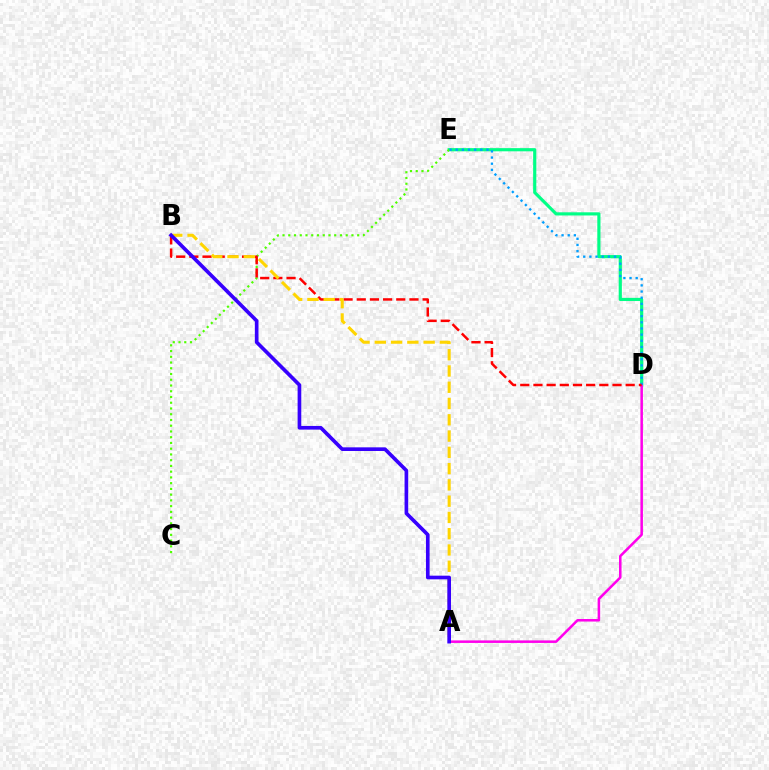{('D', 'E'): [{'color': '#00ff86', 'line_style': 'solid', 'thickness': 2.28}, {'color': '#009eff', 'line_style': 'dotted', 'thickness': 1.67}], ('A', 'D'): [{'color': '#ff00ed', 'line_style': 'solid', 'thickness': 1.82}], ('C', 'E'): [{'color': '#4fff00', 'line_style': 'dotted', 'thickness': 1.56}], ('B', 'D'): [{'color': '#ff0000', 'line_style': 'dashed', 'thickness': 1.79}], ('A', 'B'): [{'color': '#ffd500', 'line_style': 'dashed', 'thickness': 2.21}, {'color': '#3700ff', 'line_style': 'solid', 'thickness': 2.64}]}